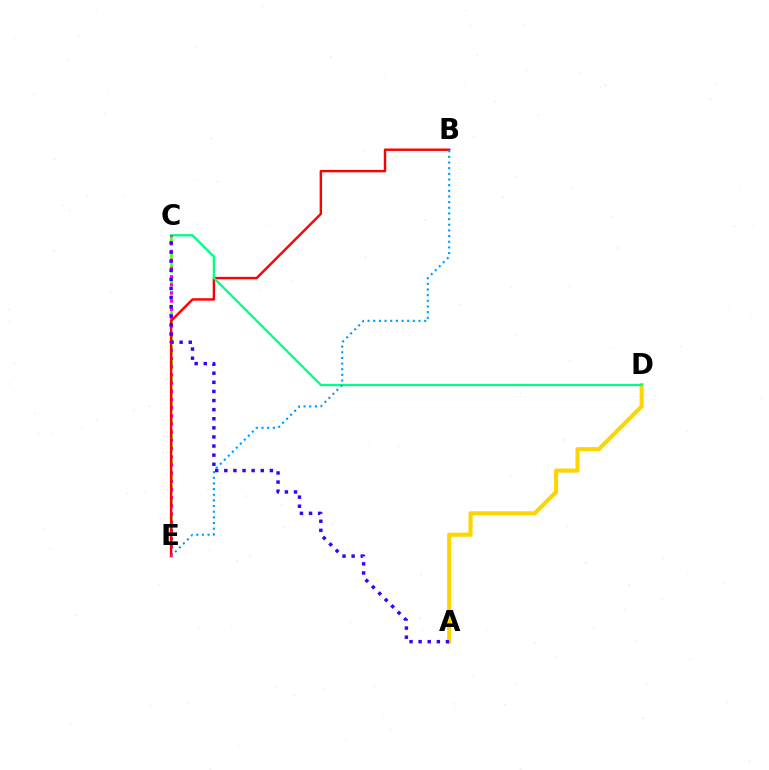{('C', 'E'): [{'color': '#4fff00', 'line_style': 'dashed', 'thickness': 1.88}, {'color': '#ff00ed', 'line_style': 'dotted', 'thickness': 2.22}], ('A', 'D'): [{'color': '#ffd500', 'line_style': 'solid', 'thickness': 2.96}], ('B', 'E'): [{'color': '#ff0000', 'line_style': 'solid', 'thickness': 1.74}, {'color': '#009eff', 'line_style': 'dotted', 'thickness': 1.54}], ('C', 'D'): [{'color': '#00ff86', 'line_style': 'solid', 'thickness': 1.65}], ('A', 'C'): [{'color': '#3700ff', 'line_style': 'dotted', 'thickness': 2.47}]}